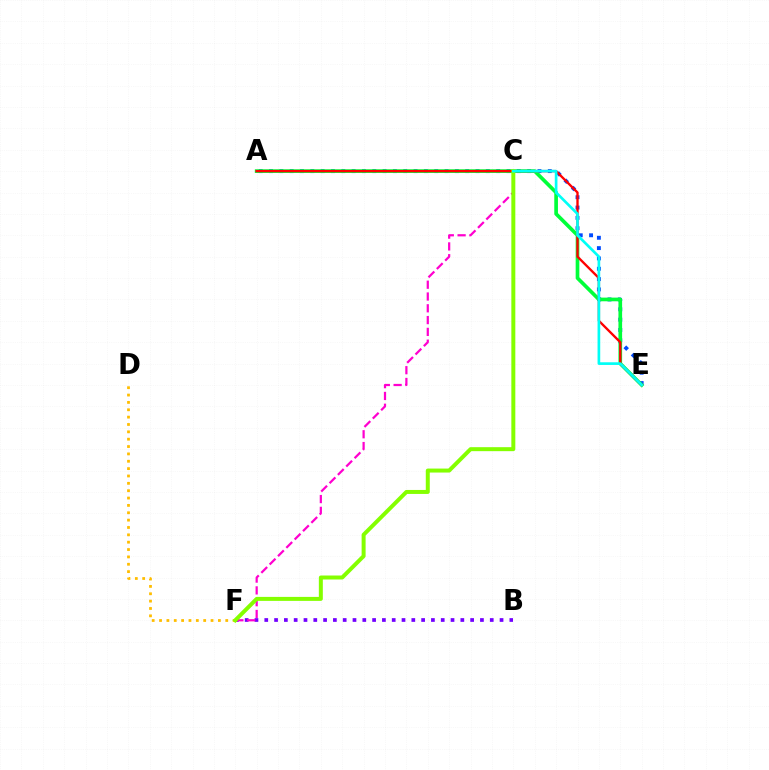{('A', 'E'): [{'color': '#004bff', 'line_style': 'dotted', 'thickness': 2.81}, {'color': '#00ff39', 'line_style': 'solid', 'thickness': 2.64}, {'color': '#ff0000', 'line_style': 'solid', 'thickness': 1.68}], ('B', 'F'): [{'color': '#7200ff', 'line_style': 'dotted', 'thickness': 2.66}], ('D', 'F'): [{'color': '#ffbd00', 'line_style': 'dotted', 'thickness': 2.0}], ('C', 'F'): [{'color': '#ff00cf', 'line_style': 'dashed', 'thickness': 1.6}, {'color': '#84ff00', 'line_style': 'solid', 'thickness': 2.87}], ('C', 'E'): [{'color': '#00fff6', 'line_style': 'solid', 'thickness': 1.92}]}